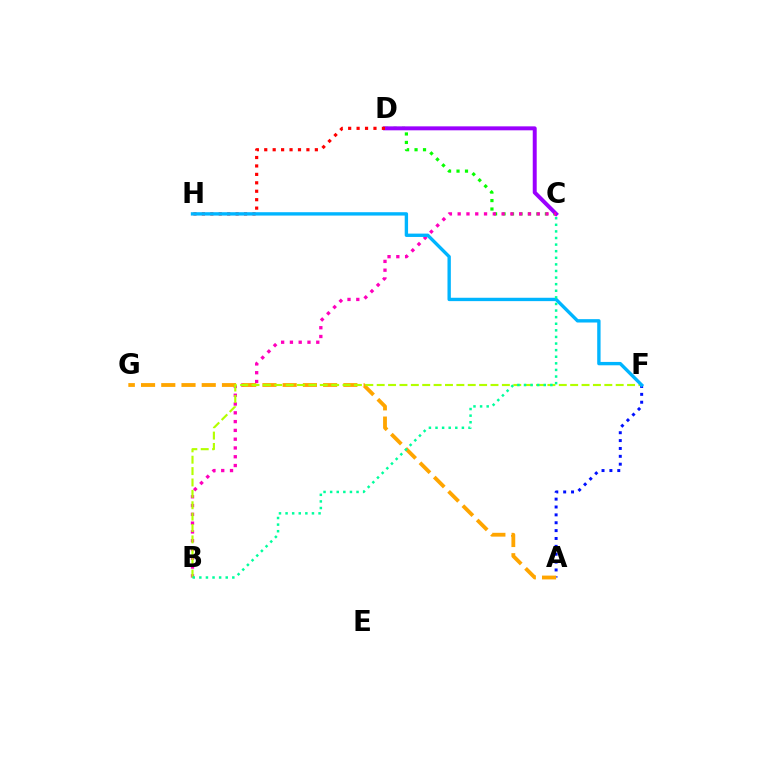{('A', 'F'): [{'color': '#0010ff', 'line_style': 'dotted', 'thickness': 2.14}], ('C', 'D'): [{'color': '#08ff00', 'line_style': 'dotted', 'thickness': 2.3}, {'color': '#9b00ff', 'line_style': 'solid', 'thickness': 2.85}], ('B', 'C'): [{'color': '#ff00bd', 'line_style': 'dotted', 'thickness': 2.39}, {'color': '#00ff9d', 'line_style': 'dotted', 'thickness': 1.79}], ('A', 'G'): [{'color': '#ffa500', 'line_style': 'dashed', 'thickness': 2.75}], ('D', 'H'): [{'color': '#ff0000', 'line_style': 'dotted', 'thickness': 2.29}], ('B', 'F'): [{'color': '#b3ff00', 'line_style': 'dashed', 'thickness': 1.55}], ('F', 'H'): [{'color': '#00b5ff', 'line_style': 'solid', 'thickness': 2.42}]}